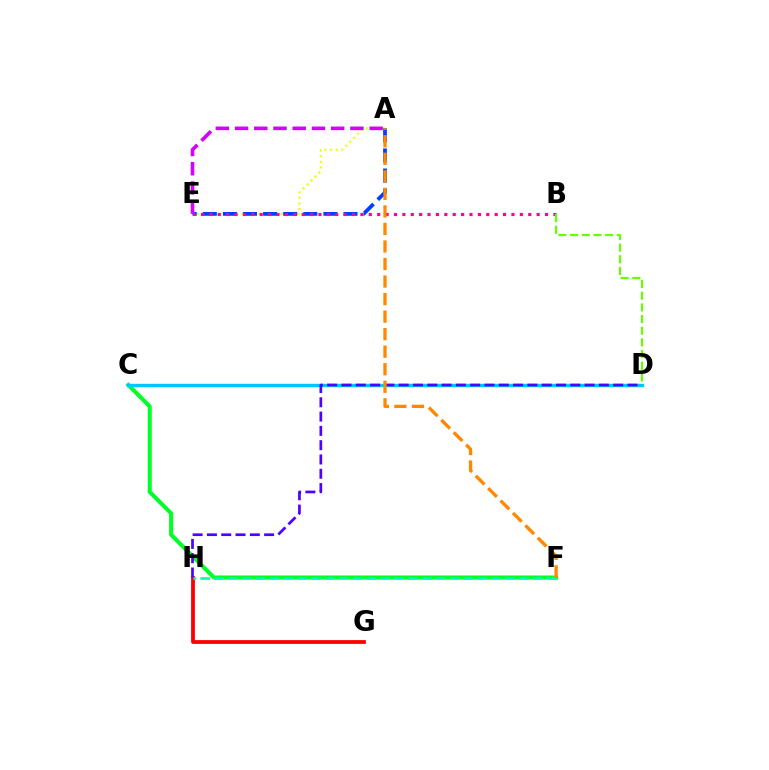{('G', 'H'): [{'color': '#ff0000', 'line_style': 'solid', 'thickness': 2.72}], ('A', 'E'): [{'color': '#eeff00', 'line_style': 'dotted', 'thickness': 1.52}, {'color': '#003fff', 'line_style': 'dashed', 'thickness': 2.73}, {'color': '#d600ff', 'line_style': 'dashed', 'thickness': 2.61}], ('C', 'F'): [{'color': '#00ff27', 'line_style': 'solid', 'thickness': 2.92}], ('C', 'D'): [{'color': '#00c7ff', 'line_style': 'solid', 'thickness': 2.44}], ('B', 'E'): [{'color': '#ff00a0', 'line_style': 'dotted', 'thickness': 2.28}], ('D', 'H'): [{'color': '#4f00ff', 'line_style': 'dashed', 'thickness': 1.94}], ('B', 'D'): [{'color': '#66ff00', 'line_style': 'dashed', 'thickness': 1.59}], ('F', 'H'): [{'color': '#00ffaf', 'line_style': 'dashed', 'thickness': 1.88}], ('A', 'F'): [{'color': '#ff8800', 'line_style': 'dashed', 'thickness': 2.38}]}